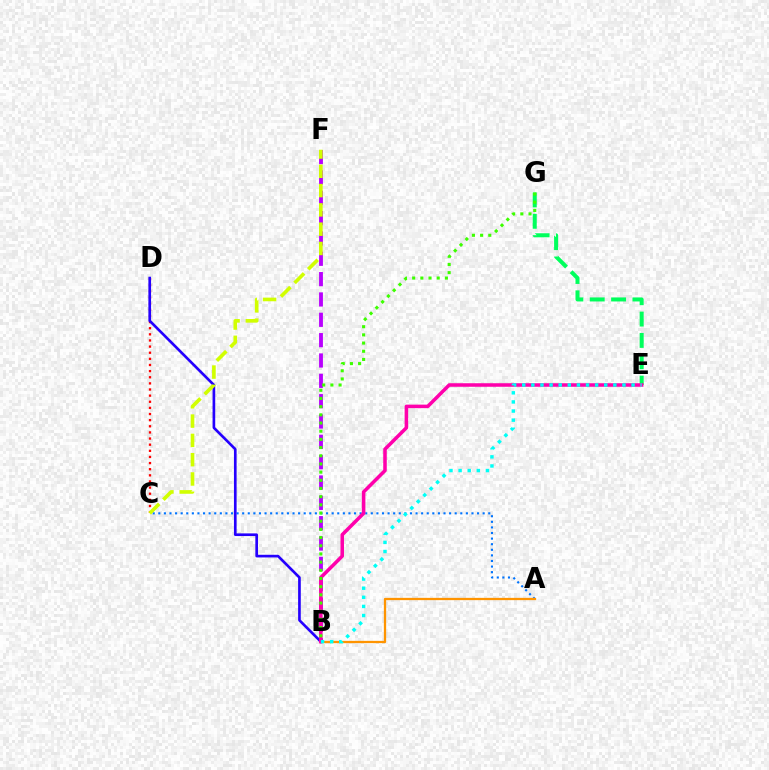{('B', 'F'): [{'color': '#b900ff', 'line_style': 'dashed', 'thickness': 2.76}], ('C', 'D'): [{'color': '#ff0000', 'line_style': 'dotted', 'thickness': 1.67}], ('A', 'C'): [{'color': '#0074ff', 'line_style': 'dotted', 'thickness': 1.52}], ('B', 'D'): [{'color': '#2500ff', 'line_style': 'solid', 'thickness': 1.92}], ('C', 'F'): [{'color': '#d1ff00', 'line_style': 'dashed', 'thickness': 2.62}], ('E', 'G'): [{'color': '#00ff5c', 'line_style': 'dashed', 'thickness': 2.9}], ('A', 'B'): [{'color': '#ff9400', 'line_style': 'solid', 'thickness': 1.65}], ('B', 'E'): [{'color': '#ff00ac', 'line_style': 'solid', 'thickness': 2.54}, {'color': '#00fff6', 'line_style': 'dotted', 'thickness': 2.48}], ('B', 'G'): [{'color': '#3dff00', 'line_style': 'dotted', 'thickness': 2.22}]}